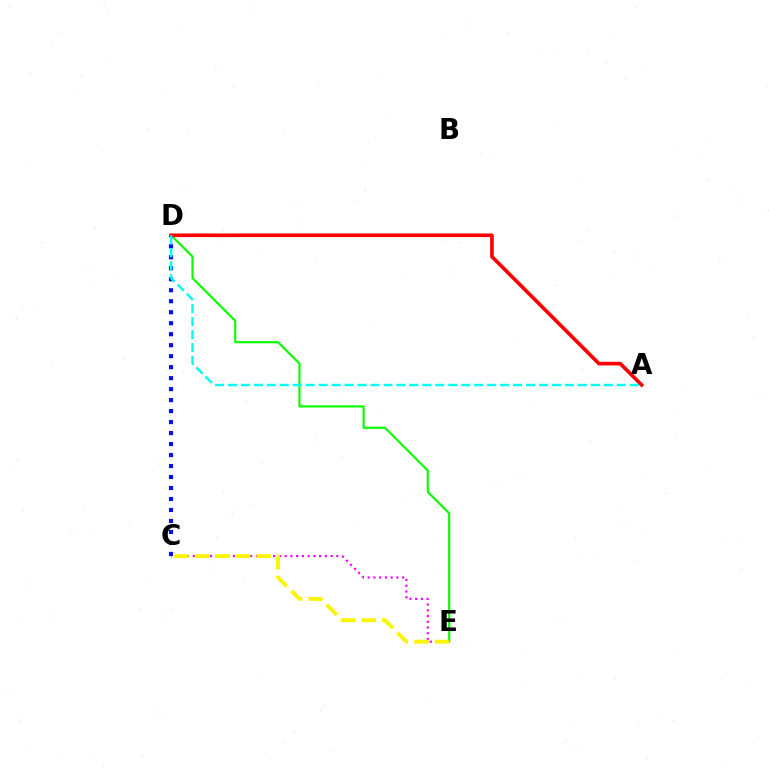{('D', 'E'): [{'color': '#08ff00', 'line_style': 'solid', 'thickness': 1.55}], ('C', 'E'): [{'color': '#ee00ff', 'line_style': 'dotted', 'thickness': 1.56}, {'color': '#fcf500', 'line_style': 'dashed', 'thickness': 2.79}], ('C', 'D'): [{'color': '#0010ff', 'line_style': 'dotted', 'thickness': 2.99}], ('A', 'D'): [{'color': '#ff0000', 'line_style': 'solid', 'thickness': 2.62}, {'color': '#00fff6', 'line_style': 'dashed', 'thickness': 1.76}]}